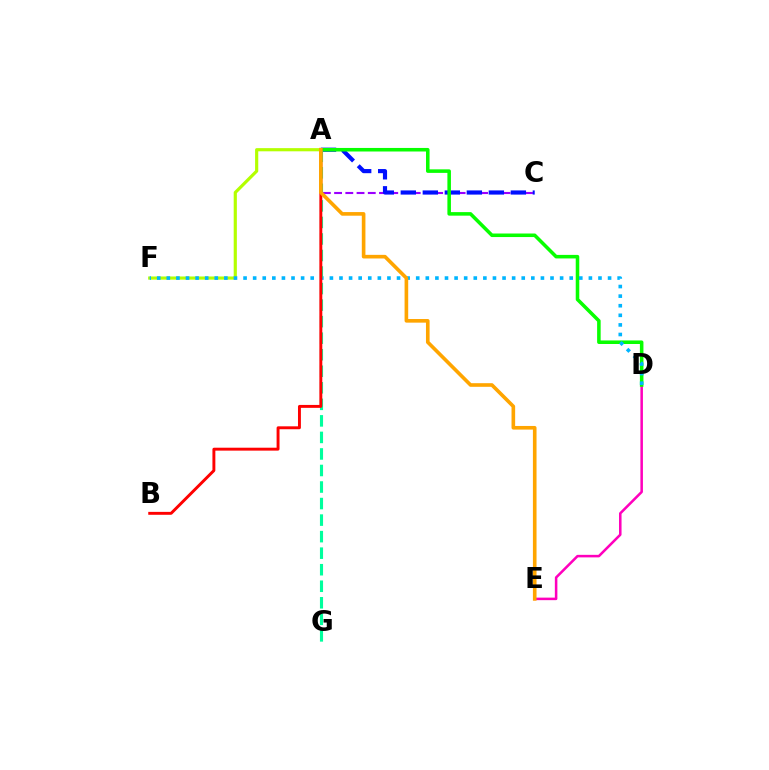{('A', 'F'): [{'color': '#b3ff00', 'line_style': 'solid', 'thickness': 2.28}], ('D', 'E'): [{'color': '#ff00bd', 'line_style': 'solid', 'thickness': 1.82}], ('A', 'C'): [{'color': '#9b00ff', 'line_style': 'dashed', 'thickness': 1.53}, {'color': '#0010ff', 'line_style': 'dashed', 'thickness': 2.99}], ('A', 'D'): [{'color': '#08ff00', 'line_style': 'solid', 'thickness': 2.55}], ('D', 'F'): [{'color': '#00b5ff', 'line_style': 'dotted', 'thickness': 2.61}], ('A', 'G'): [{'color': '#00ff9d', 'line_style': 'dashed', 'thickness': 2.25}], ('A', 'B'): [{'color': '#ff0000', 'line_style': 'solid', 'thickness': 2.1}], ('A', 'E'): [{'color': '#ffa500', 'line_style': 'solid', 'thickness': 2.61}]}